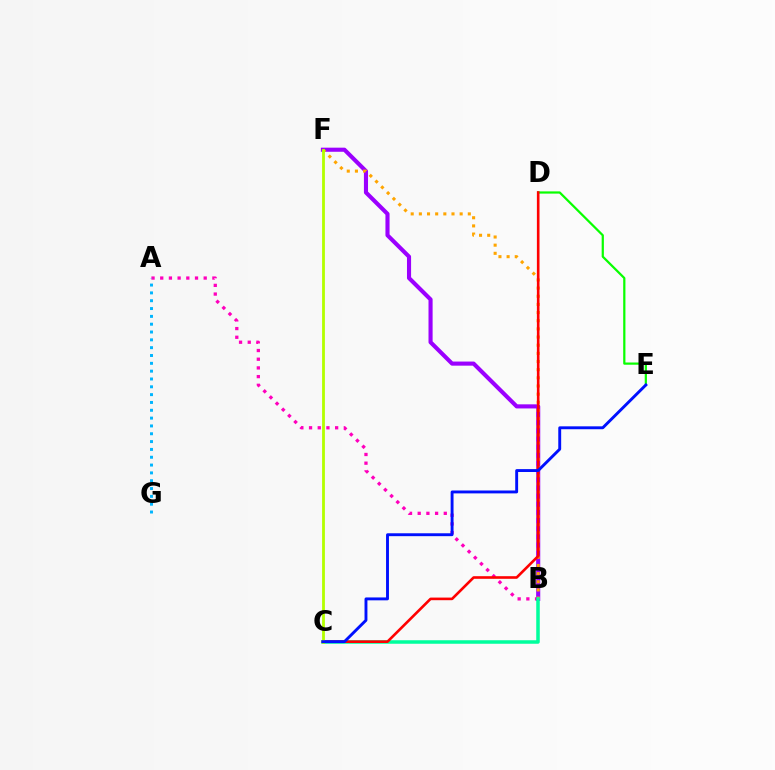{('A', 'B'): [{'color': '#ff00bd', 'line_style': 'dotted', 'thickness': 2.36}], ('B', 'F'): [{'color': '#9b00ff', 'line_style': 'solid', 'thickness': 2.96}, {'color': '#ffa500', 'line_style': 'dotted', 'thickness': 2.22}], ('D', 'E'): [{'color': '#08ff00', 'line_style': 'solid', 'thickness': 1.6}], ('A', 'G'): [{'color': '#00b5ff', 'line_style': 'dotted', 'thickness': 2.13}], ('B', 'C'): [{'color': '#00ff9d', 'line_style': 'solid', 'thickness': 2.53}], ('C', 'D'): [{'color': '#ff0000', 'line_style': 'solid', 'thickness': 1.89}], ('C', 'F'): [{'color': '#b3ff00', 'line_style': 'solid', 'thickness': 2.03}], ('C', 'E'): [{'color': '#0010ff', 'line_style': 'solid', 'thickness': 2.08}]}